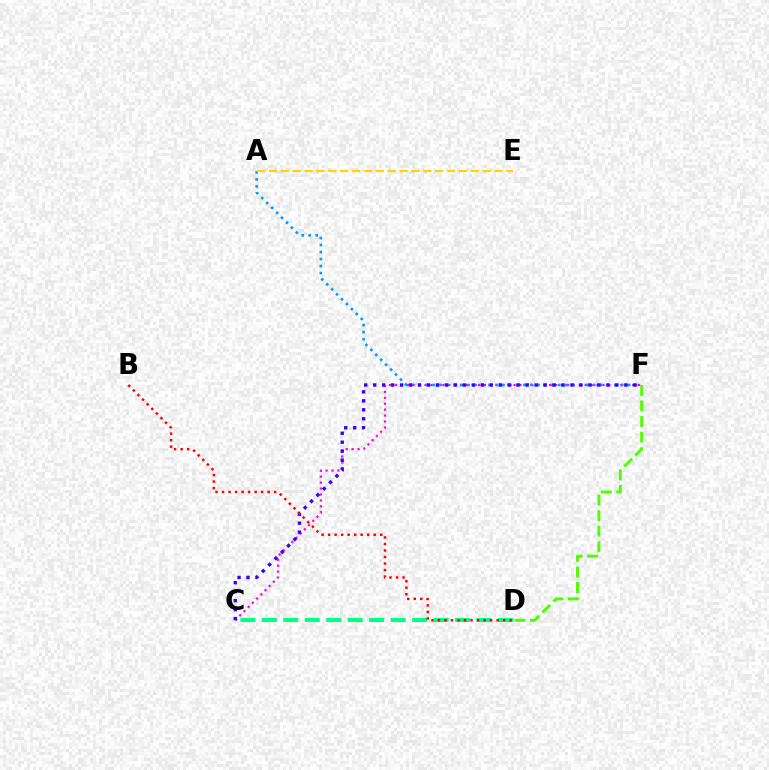{('C', 'F'): [{'color': '#ff00ed', 'line_style': 'dotted', 'thickness': 1.61}, {'color': '#3700ff', 'line_style': 'dotted', 'thickness': 2.44}], ('A', 'F'): [{'color': '#009eff', 'line_style': 'dotted', 'thickness': 1.9}], ('C', 'D'): [{'color': '#00ff86', 'line_style': 'dashed', 'thickness': 2.92}], ('B', 'D'): [{'color': '#ff0000', 'line_style': 'dotted', 'thickness': 1.77}], ('A', 'E'): [{'color': '#ffd500', 'line_style': 'dashed', 'thickness': 1.61}], ('D', 'F'): [{'color': '#4fff00', 'line_style': 'dashed', 'thickness': 2.11}]}